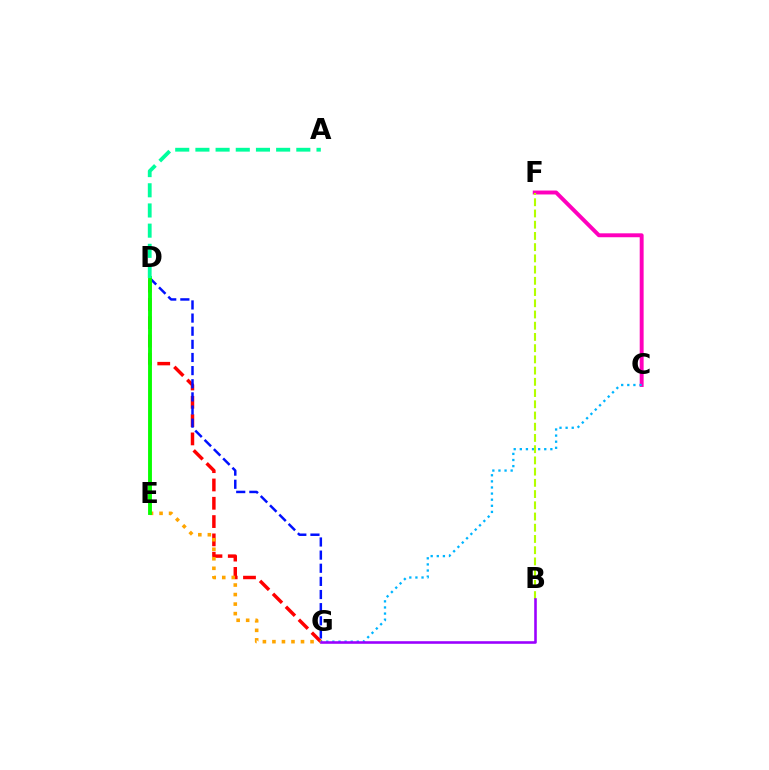{('C', 'F'): [{'color': '#ff00bd', 'line_style': 'solid', 'thickness': 2.83}], ('D', 'G'): [{'color': '#ff0000', 'line_style': 'dashed', 'thickness': 2.49}, {'color': '#0010ff', 'line_style': 'dashed', 'thickness': 1.78}], ('C', 'G'): [{'color': '#00b5ff', 'line_style': 'dotted', 'thickness': 1.66}], ('E', 'G'): [{'color': '#ffa500', 'line_style': 'dotted', 'thickness': 2.59}], ('D', 'E'): [{'color': '#08ff00', 'line_style': 'solid', 'thickness': 2.78}], ('B', 'F'): [{'color': '#b3ff00', 'line_style': 'dashed', 'thickness': 1.52}], ('A', 'D'): [{'color': '#00ff9d', 'line_style': 'dashed', 'thickness': 2.74}], ('B', 'G'): [{'color': '#9b00ff', 'line_style': 'solid', 'thickness': 1.86}]}